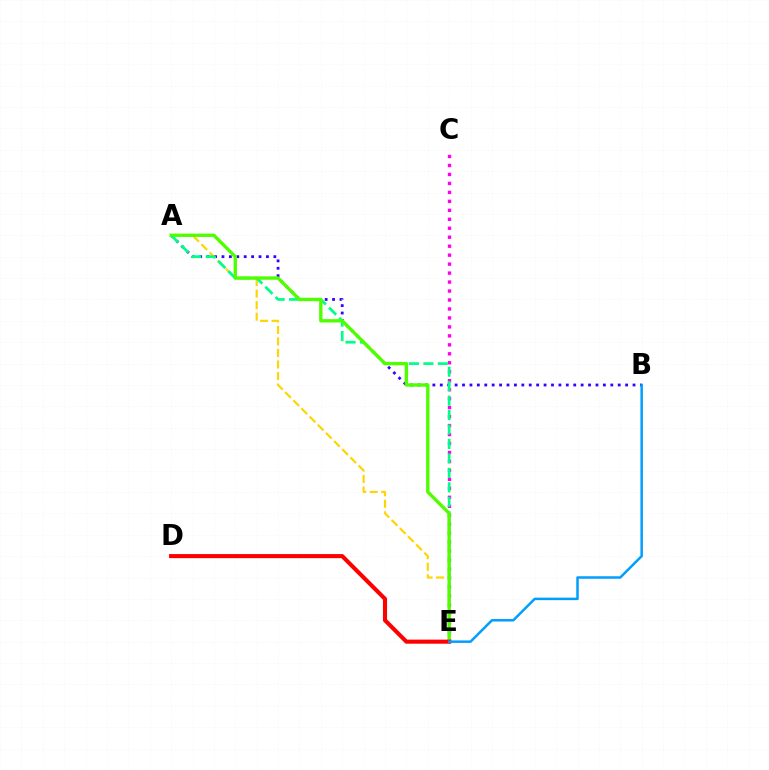{('C', 'E'): [{'color': '#ff00ed', 'line_style': 'dotted', 'thickness': 2.44}], ('A', 'B'): [{'color': '#3700ff', 'line_style': 'dotted', 'thickness': 2.01}], ('A', 'E'): [{'color': '#ffd500', 'line_style': 'dashed', 'thickness': 1.57}, {'color': '#00ff86', 'line_style': 'dashed', 'thickness': 1.96}, {'color': '#4fff00', 'line_style': 'solid', 'thickness': 2.42}], ('D', 'E'): [{'color': '#ff0000', 'line_style': 'solid', 'thickness': 2.94}], ('B', 'E'): [{'color': '#009eff', 'line_style': 'solid', 'thickness': 1.79}]}